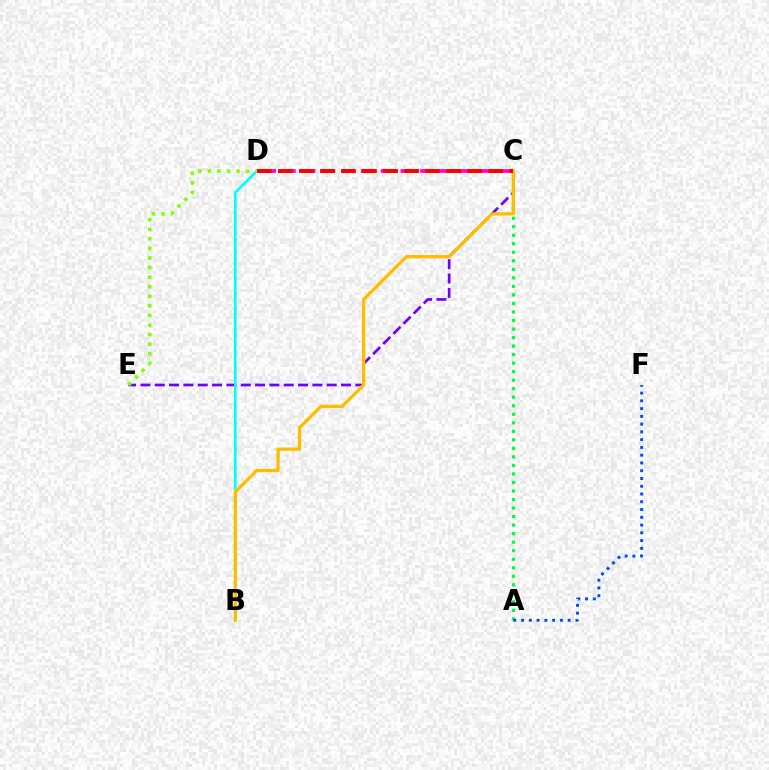{('C', 'E'): [{'color': '#7200ff', 'line_style': 'dashed', 'thickness': 1.95}], ('A', 'C'): [{'color': '#00ff39', 'line_style': 'dotted', 'thickness': 2.32}], ('C', 'D'): [{'color': '#ff00cf', 'line_style': 'dashed', 'thickness': 2.68}, {'color': '#ff0000', 'line_style': 'dashed', 'thickness': 2.86}], ('B', 'D'): [{'color': '#00fff6', 'line_style': 'solid', 'thickness': 1.9}], ('B', 'C'): [{'color': '#ffbd00', 'line_style': 'solid', 'thickness': 2.35}], ('A', 'F'): [{'color': '#004bff', 'line_style': 'dotted', 'thickness': 2.11}], ('D', 'E'): [{'color': '#84ff00', 'line_style': 'dotted', 'thickness': 2.6}]}